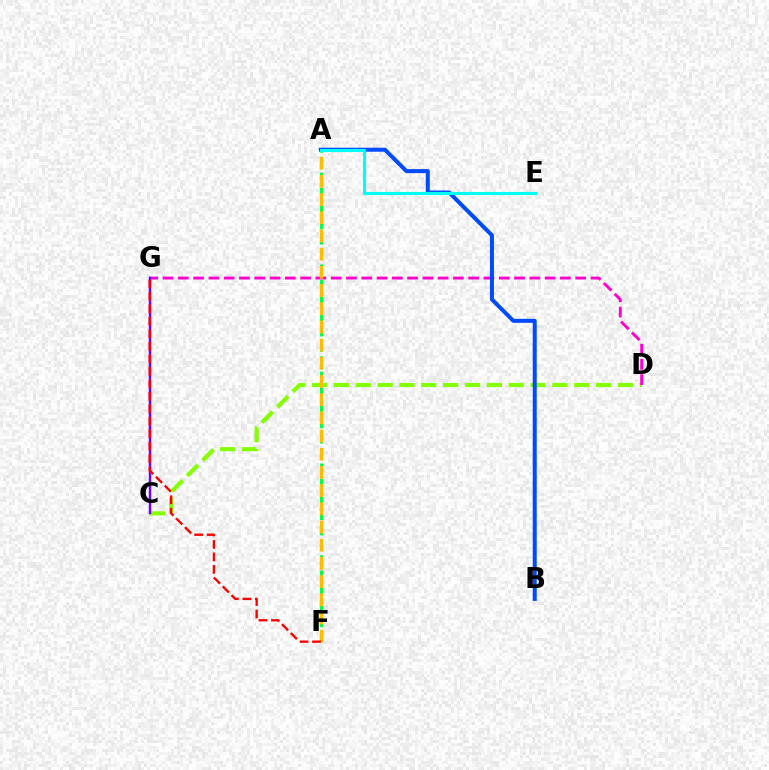{('C', 'D'): [{'color': '#84ff00', 'line_style': 'dashed', 'thickness': 2.97}], ('D', 'G'): [{'color': '#ff00cf', 'line_style': 'dashed', 'thickness': 2.08}], ('A', 'B'): [{'color': '#004bff', 'line_style': 'solid', 'thickness': 2.88}], ('C', 'G'): [{'color': '#7200ff', 'line_style': 'solid', 'thickness': 1.79}], ('A', 'F'): [{'color': '#00ff39', 'line_style': 'dashed', 'thickness': 2.08}, {'color': '#ffbd00', 'line_style': 'dashed', 'thickness': 2.47}], ('F', 'G'): [{'color': '#ff0000', 'line_style': 'dashed', 'thickness': 1.7}], ('A', 'E'): [{'color': '#00fff6', 'line_style': 'solid', 'thickness': 2.23}]}